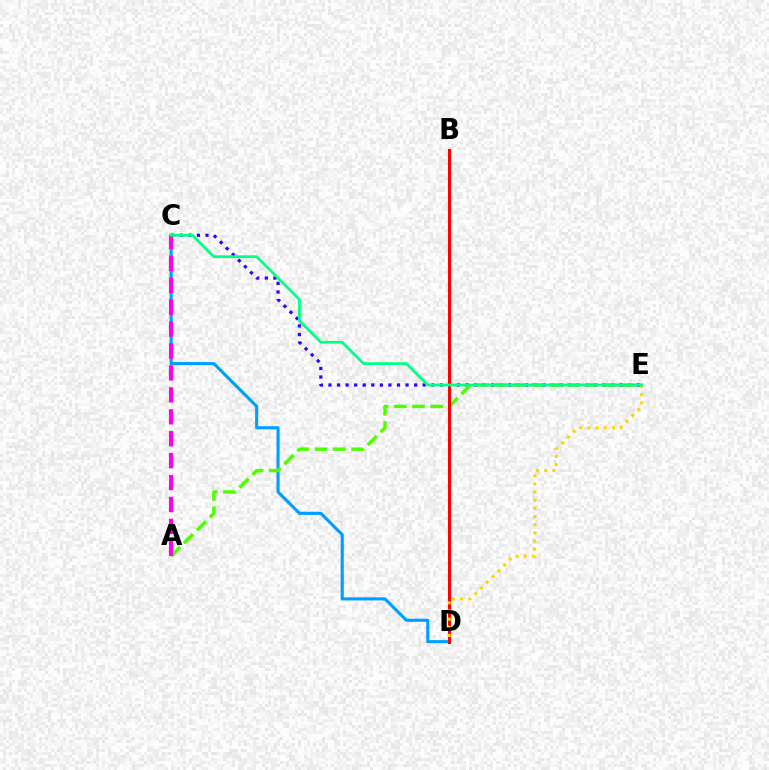{('C', 'D'): [{'color': '#009eff', 'line_style': 'solid', 'thickness': 2.24}], ('C', 'E'): [{'color': '#3700ff', 'line_style': 'dotted', 'thickness': 2.33}, {'color': '#00ff86', 'line_style': 'solid', 'thickness': 1.97}], ('A', 'E'): [{'color': '#4fff00', 'line_style': 'dashed', 'thickness': 2.48}], ('B', 'D'): [{'color': '#ff0000', 'line_style': 'solid', 'thickness': 2.19}], ('A', 'C'): [{'color': '#ff00ed', 'line_style': 'dashed', 'thickness': 2.98}], ('D', 'E'): [{'color': '#ffd500', 'line_style': 'dotted', 'thickness': 2.21}]}